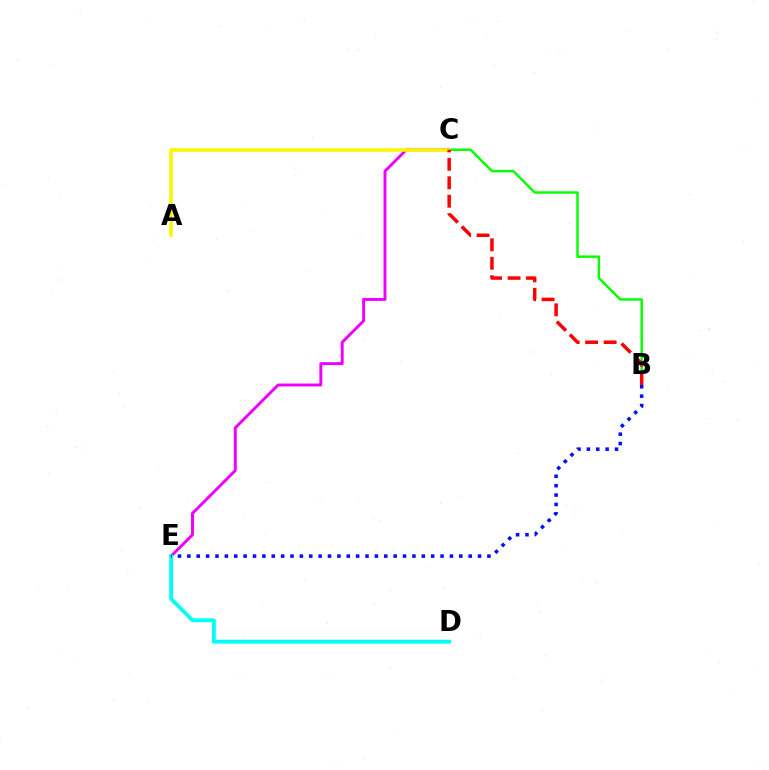{('B', 'C'): [{'color': '#08ff00', 'line_style': 'solid', 'thickness': 1.78}, {'color': '#ff0000', 'line_style': 'dashed', 'thickness': 2.51}], ('C', 'E'): [{'color': '#ee00ff', 'line_style': 'solid', 'thickness': 2.11}], ('A', 'C'): [{'color': '#fcf500', 'line_style': 'solid', 'thickness': 2.56}], ('D', 'E'): [{'color': '#00fff6', 'line_style': 'solid', 'thickness': 2.74}], ('B', 'E'): [{'color': '#0010ff', 'line_style': 'dotted', 'thickness': 2.55}]}